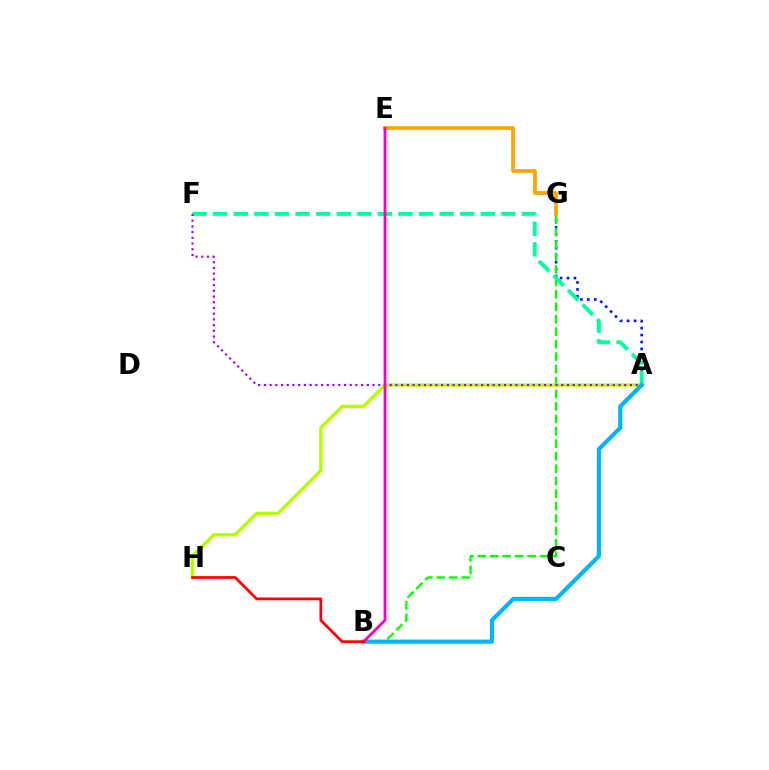{('A', 'G'): [{'color': '#0010ff', 'line_style': 'dotted', 'thickness': 1.89}], ('B', 'G'): [{'color': '#08ff00', 'line_style': 'dashed', 'thickness': 1.69}], ('A', 'F'): [{'color': '#00ff9d', 'line_style': 'dashed', 'thickness': 2.8}, {'color': '#9b00ff', 'line_style': 'dotted', 'thickness': 1.55}], ('A', 'H'): [{'color': '#b3ff00', 'line_style': 'solid', 'thickness': 2.42}], ('E', 'G'): [{'color': '#ffa500', 'line_style': 'solid', 'thickness': 2.69}], ('A', 'B'): [{'color': '#00b5ff', 'line_style': 'solid', 'thickness': 2.99}], ('B', 'E'): [{'color': '#ff00bd', 'line_style': 'solid', 'thickness': 2.03}], ('B', 'H'): [{'color': '#ff0000', 'line_style': 'solid', 'thickness': 1.97}]}